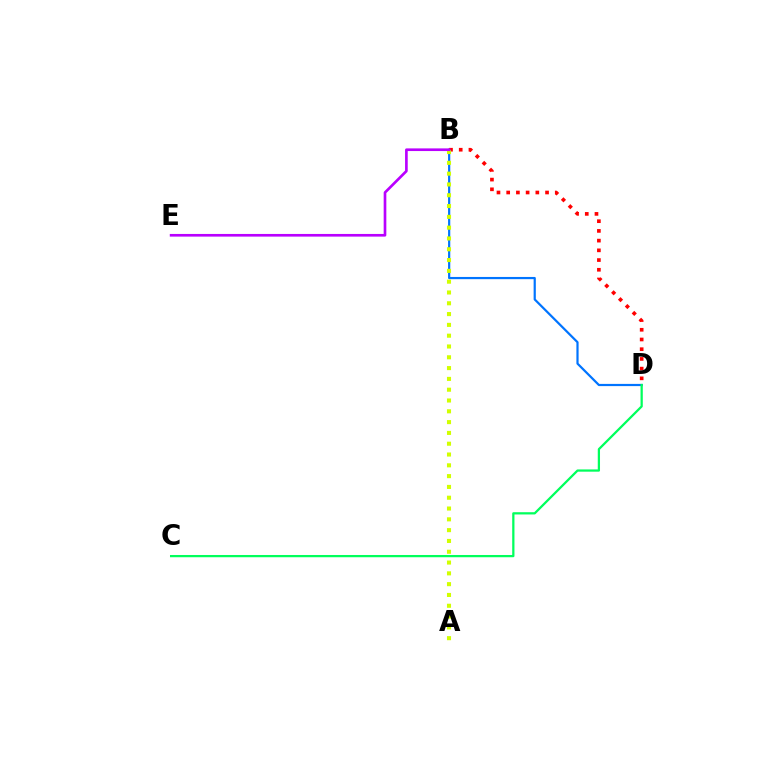{('B', 'D'): [{'color': '#0074ff', 'line_style': 'solid', 'thickness': 1.59}, {'color': '#ff0000', 'line_style': 'dotted', 'thickness': 2.64}], ('A', 'B'): [{'color': '#d1ff00', 'line_style': 'dotted', 'thickness': 2.94}], ('B', 'E'): [{'color': '#b900ff', 'line_style': 'solid', 'thickness': 1.92}], ('C', 'D'): [{'color': '#00ff5c', 'line_style': 'solid', 'thickness': 1.62}]}